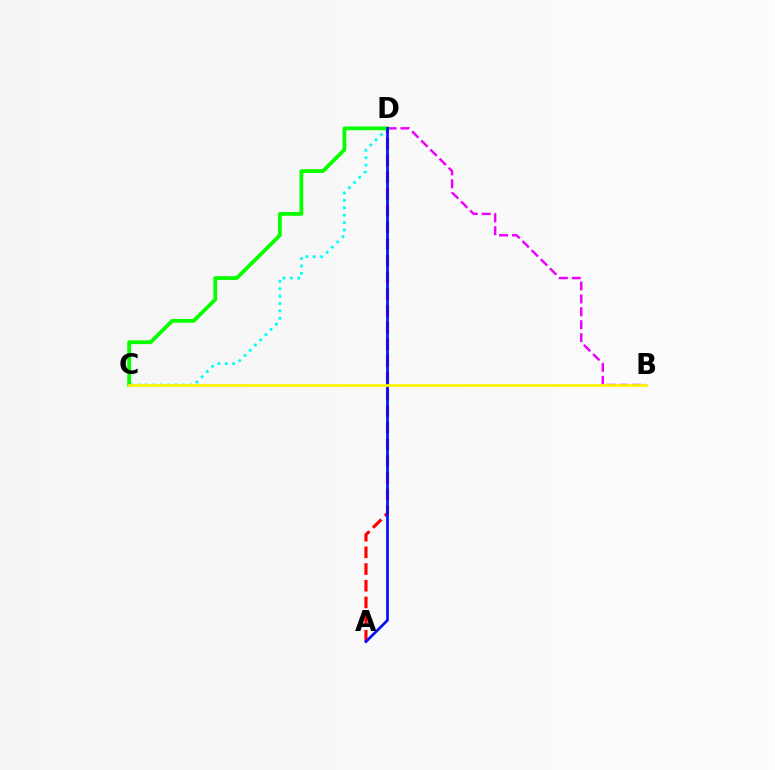{('A', 'D'): [{'color': '#ff0000', 'line_style': 'dashed', 'thickness': 2.27}, {'color': '#0010ff', 'line_style': 'solid', 'thickness': 1.95}], ('B', 'D'): [{'color': '#ee00ff', 'line_style': 'dashed', 'thickness': 1.75}], ('C', 'D'): [{'color': '#00fff6', 'line_style': 'dotted', 'thickness': 2.01}, {'color': '#08ff00', 'line_style': 'solid', 'thickness': 2.73}], ('B', 'C'): [{'color': '#fcf500', 'line_style': 'solid', 'thickness': 1.99}]}